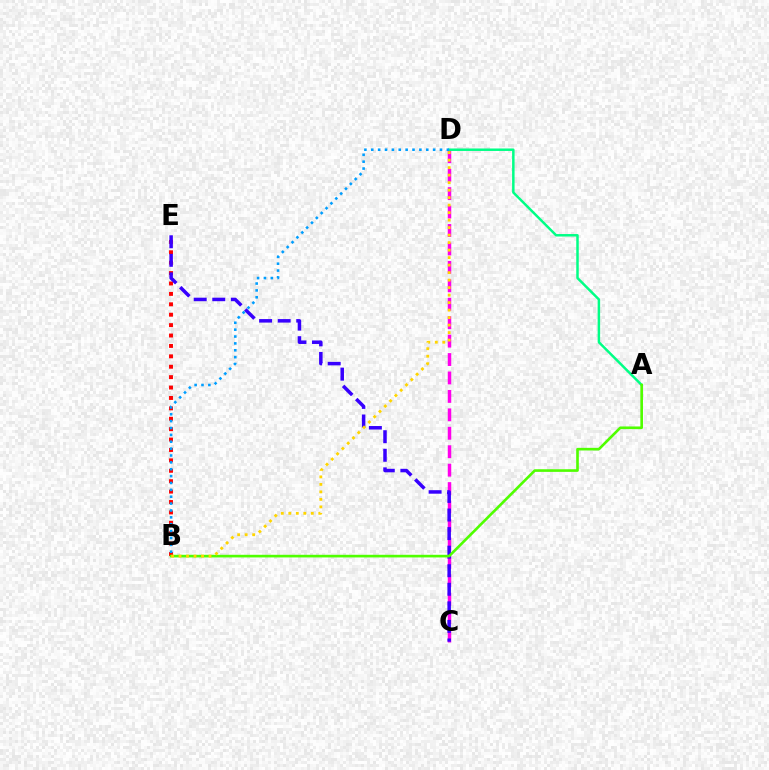{('C', 'D'): [{'color': '#ff00ed', 'line_style': 'dashed', 'thickness': 2.5}], ('B', 'E'): [{'color': '#ff0000', 'line_style': 'dotted', 'thickness': 2.83}], ('A', 'D'): [{'color': '#00ff86', 'line_style': 'solid', 'thickness': 1.79}], ('C', 'E'): [{'color': '#3700ff', 'line_style': 'dashed', 'thickness': 2.52}], ('A', 'B'): [{'color': '#4fff00', 'line_style': 'solid', 'thickness': 1.9}], ('B', 'D'): [{'color': '#ffd500', 'line_style': 'dotted', 'thickness': 2.04}, {'color': '#009eff', 'line_style': 'dotted', 'thickness': 1.87}]}